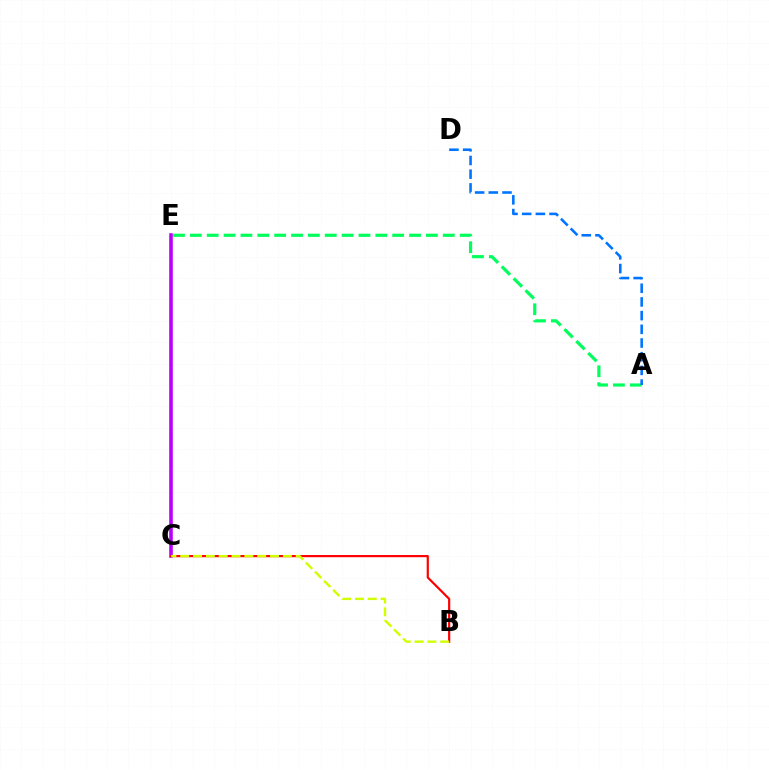{('A', 'E'): [{'color': '#00ff5c', 'line_style': 'dashed', 'thickness': 2.29}], ('A', 'D'): [{'color': '#0074ff', 'line_style': 'dashed', 'thickness': 1.86}], ('C', 'E'): [{'color': '#b900ff', 'line_style': 'solid', 'thickness': 2.59}], ('B', 'C'): [{'color': '#ff0000', 'line_style': 'solid', 'thickness': 1.57}, {'color': '#d1ff00', 'line_style': 'dashed', 'thickness': 1.74}]}